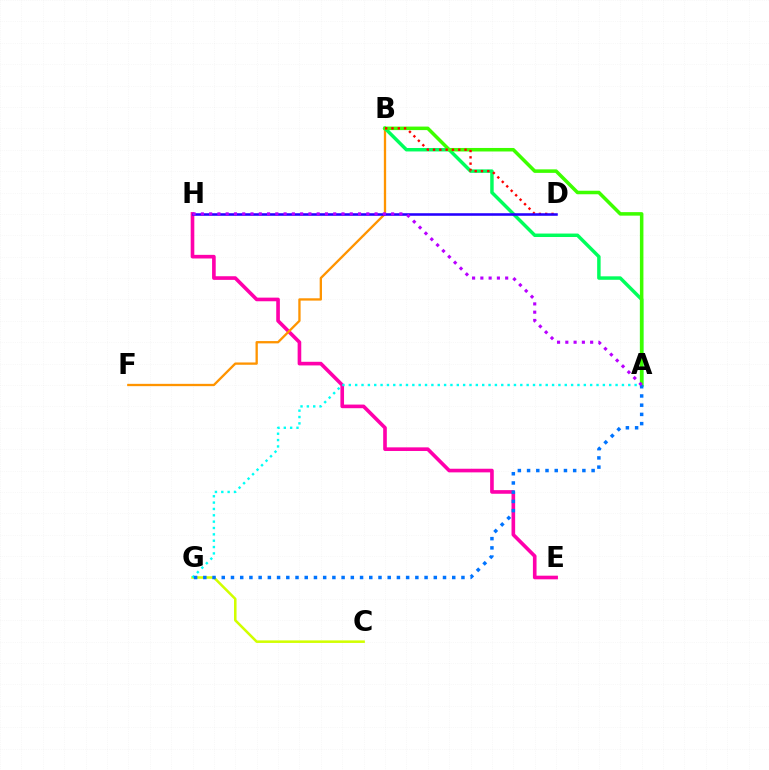{('E', 'H'): [{'color': '#ff00ac', 'line_style': 'solid', 'thickness': 2.62}], ('B', 'F'): [{'color': '#ff9400', 'line_style': 'solid', 'thickness': 1.66}], ('A', 'B'): [{'color': '#00ff5c', 'line_style': 'solid', 'thickness': 2.49}, {'color': '#3dff00', 'line_style': 'solid', 'thickness': 2.53}], ('B', 'D'): [{'color': '#ff0000', 'line_style': 'dotted', 'thickness': 1.71}], ('C', 'G'): [{'color': '#d1ff00', 'line_style': 'solid', 'thickness': 1.83}], ('A', 'G'): [{'color': '#00fff6', 'line_style': 'dotted', 'thickness': 1.73}, {'color': '#0074ff', 'line_style': 'dotted', 'thickness': 2.5}], ('D', 'H'): [{'color': '#2500ff', 'line_style': 'solid', 'thickness': 1.84}], ('A', 'H'): [{'color': '#b900ff', 'line_style': 'dotted', 'thickness': 2.25}]}